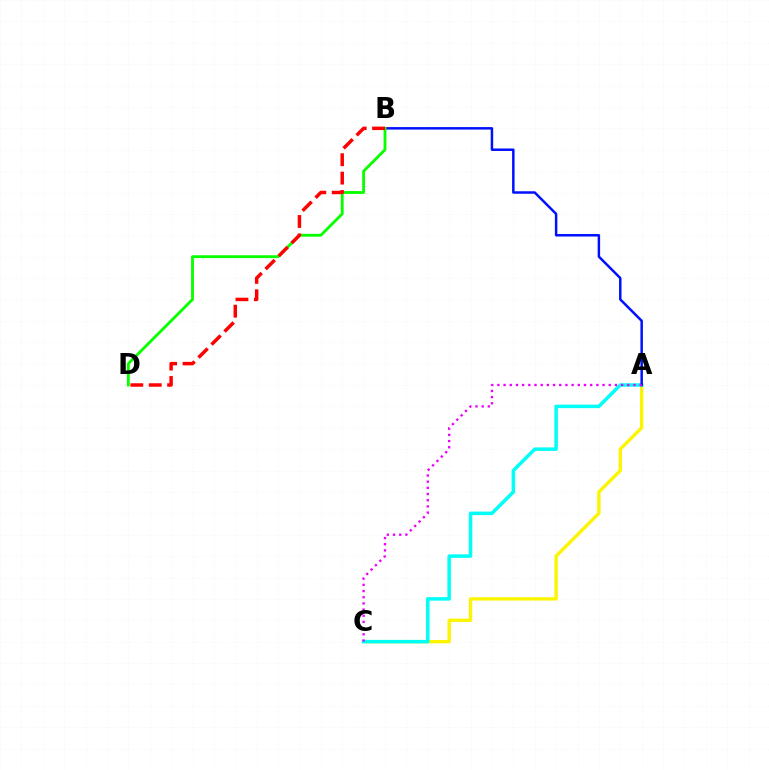{('A', 'C'): [{'color': '#fcf500', 'line_style': 'solid', 'thickness': 2.42}, {'color': '#00fff6', 'line_style': 'solid', 'thickness': 2.52}, {'color': '#ee00ff', 'line_style': 'dotted', 'thickness': 1.68}], ('A', 'B'): [{'color': '#0010ff', 'line_style': 'solid', 'thickness': 1.79}], ('B', 'D'): [{'color': '#08ff00', 'line_style': 'solid', 'thickness': 2.05}, {'color': '#ff0000', 'line_style': 'dashed', 'thickness': 2.5}]}